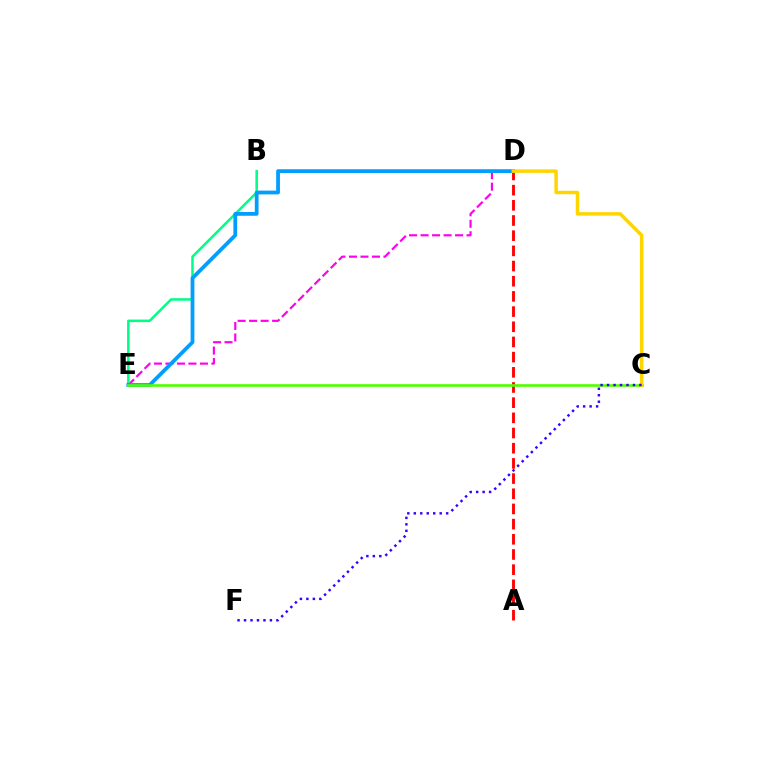{('A', 'D'): [{'color': '#ff0000', 'line_style': 'dashed', 'thickness': 2.06}], ('D', 'E'): [{'color': '#ff00ed', 'line_style': 'dashed', 'thickness': 1.56}, {'color': '#009eff', 'line_style': 'solid', 'thickness': 2.71}], ('B', 'E'): [{'color': '#00ff86', 'line_style': 'solid', 'thickness': 1.83}], ('C', 'E'): [{'color': '#4fff00', 'line_style': 'solid', 'thickness': 1.9}], ('C', 'D'): [{'color': '#ffd500', 'line_style': 'solid', 'thickness': 2.5}], ('C', 'F'): [{'color': '#3700ff', 'line_style': 'dotted', 'thickness': 1.76}]}